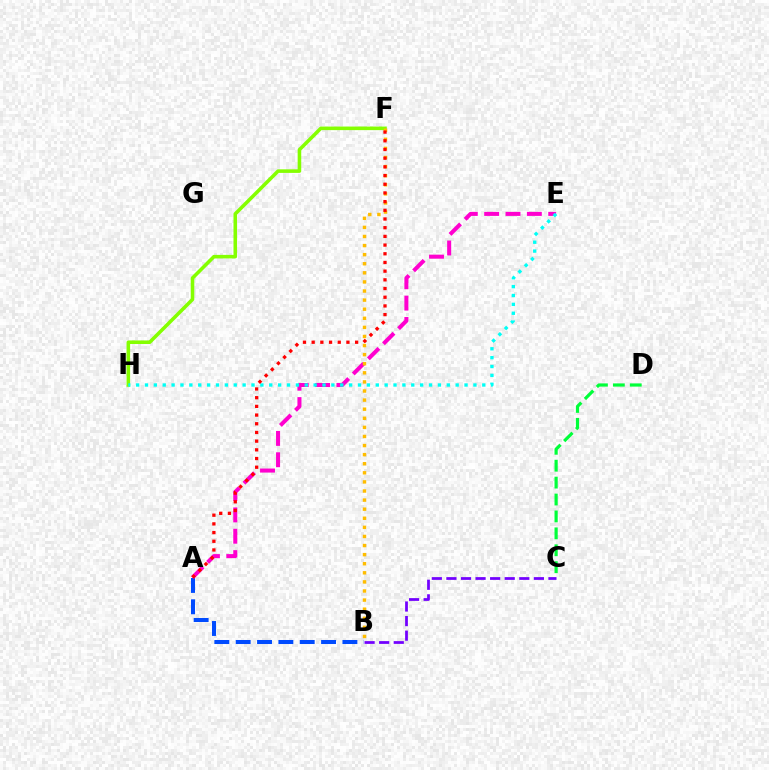{('A', 'B'): [{'color': '#004bff', 'line_style': 'dashed', 'thickness': 2.9}], ('F', 'H'): [{'color': '#84ff00', 'line_style': 'solid', 'thickness': 2.57}], ('A', 'E'): [{'color': '#ff00cf', 'line_style': 'dashed', 'thickness': 2.9}], ('E', 'H'): [{'color': '#00fff6', 'line_style': 'dotted', 'thickness': 2.41}], ('B', 'F'): [{'color': '#ffbd00', 'line_style': 'dotted', 'thickness': 2.47}], ('A', 'F'): [{'color': '#ff0000', 'line_style': 'dotted', 'thickness': 2.36}], ('C', 'D'): [{'color': '#00ff39', 'line_style': 'dashed', 'thickness': 2.3}], ('B', 'C'): [{'color': '#7200ff', 'line_style': 'dashed', 'thickness': 1.98}]}